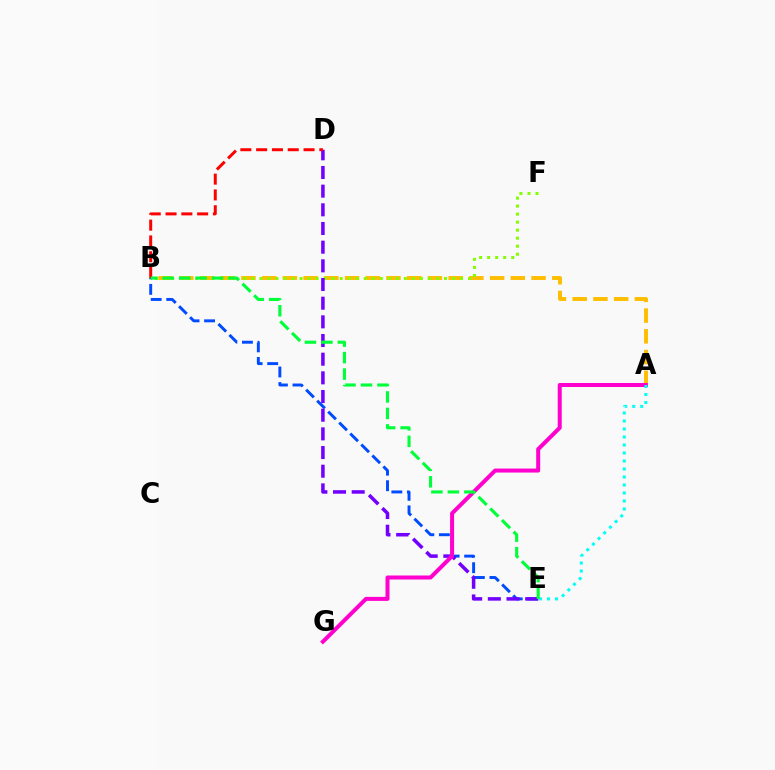{('A', 'B'): [{'color': '#ffbd00', 'line_style': 'dashed', 'thickness': 2.82}], ('B', 'F'): [{'color': '#84ff00', 'line_style': 'dotted', 'thickness': 2.18}], ('B', 'E'): [{'color': '#004bff', 'line_style': 'dashed', 'thickness': 2.11}, {'color': '#00ff39', 'line_style': 'dashed', 'thickness': 2.24}], ('D', 'E'): [{'color': '#7200ff', 'line_style': 'dashed', 'thickness': 2.54}], ('B', 'D'): [{'color': '#ff0000', 'line_style': 'dashed', 'thickness': 2.15}], ('A', 'G'): [{'color': '#ff00cf', 'line_style': 'solid', 'thickness': 2.88}], ('A', 'E'): [{'color': '#00fff6', 'line_style': 'dotted', 'thickness': 2.17}]}